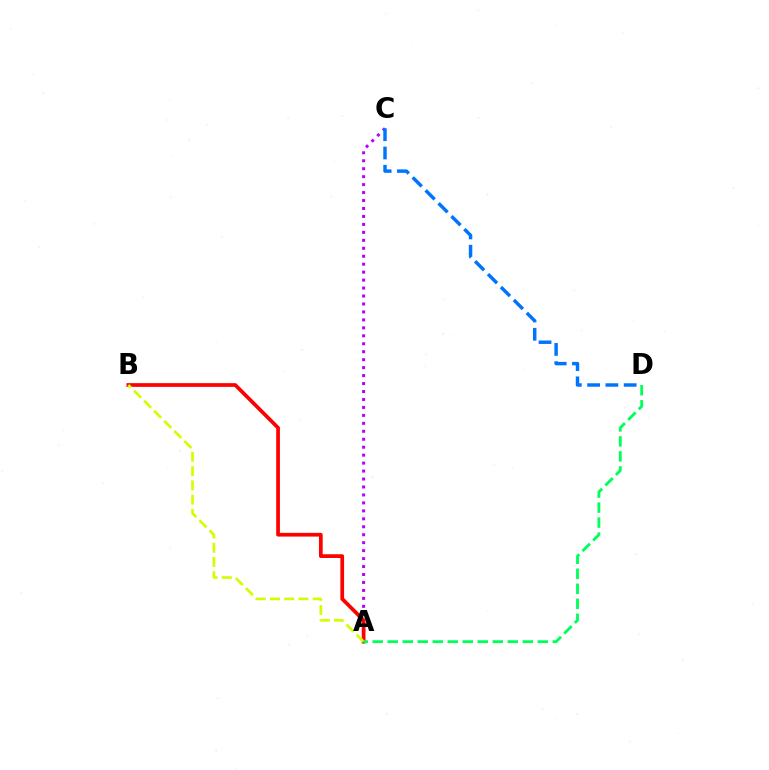{('A', 'C'): [{'color': '#b900ff', 'line_style': 'dotted', 'thickness': 2.16}], ('C', 'D'): [{'color': '#0074ff', 'line_style': 'dashed', 'thickness': 2.48}], ('A', 'B'): [{'color': '#ff0000', 'line_style': 'solid', 'thickness': 2.68}, {'color': '#d1ff00', 'line_style': 'dashed', 'thickness': 1.93}], ('A', 'D'): [{'color': '#00ff5c', 'line_style': 'dashed', 'thickness': 2.04}]}